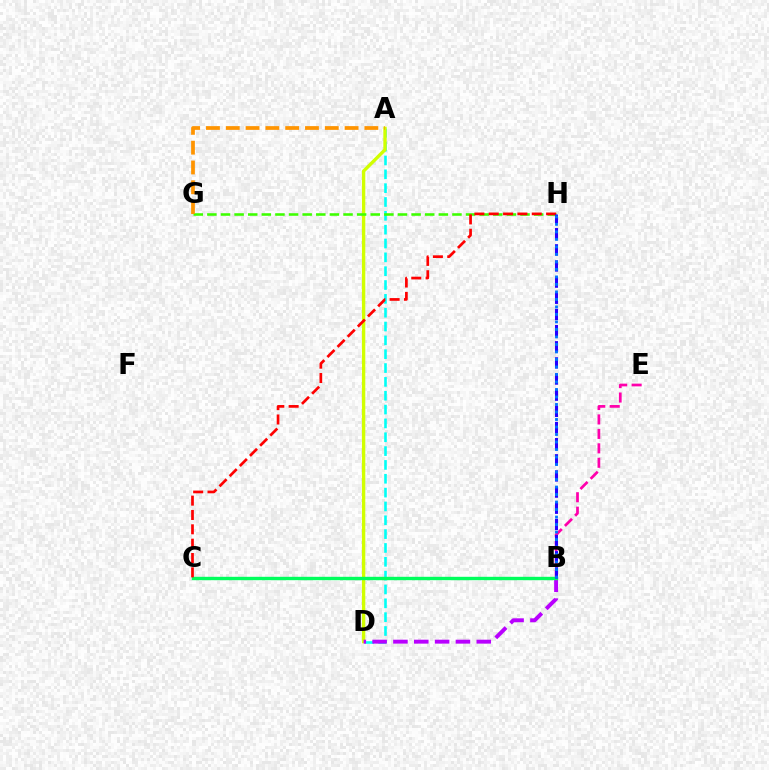{('A', 'D'): [{'color': '#00fff6', 'line_style': 'dashed', 'thickness': 1.88}, {'color': '#d1ff00', 'line_style': 'solid', 'thickness': 2.41}], ('B', 'E'): [{'color': '#ff00ac', 'line_style': 'dashed', 'thickness': 1.96}], ('B', 'D'): [{'color': '#b900ff', 'line_style': 'dashed', 'thickness': 2.83}], ('B', 'C'): [{'color': '#00ff5c', 'line_style': 'solid', 'thickness': 2.43}], ('G', 'H'): [{'color': '#3dff00', 'line_style': 'dashed', 'thickness': 1.85}], ('C', 'H'): [{'color': '#ff0000', 'line_style': 'dashed', 'thickness': 1.95}], ('B', 'H'): [{'color': '#2500ff', 'line_style': 'dashed', 'thickness': 2.19}, {'color': '#0074ff', 'line_style': 'dotted', 'thickness': 2.04}], ('A', 'G'): [{'color': '#ff9400', 'line_style': 'dashed', 'thickness': 2.69}]}